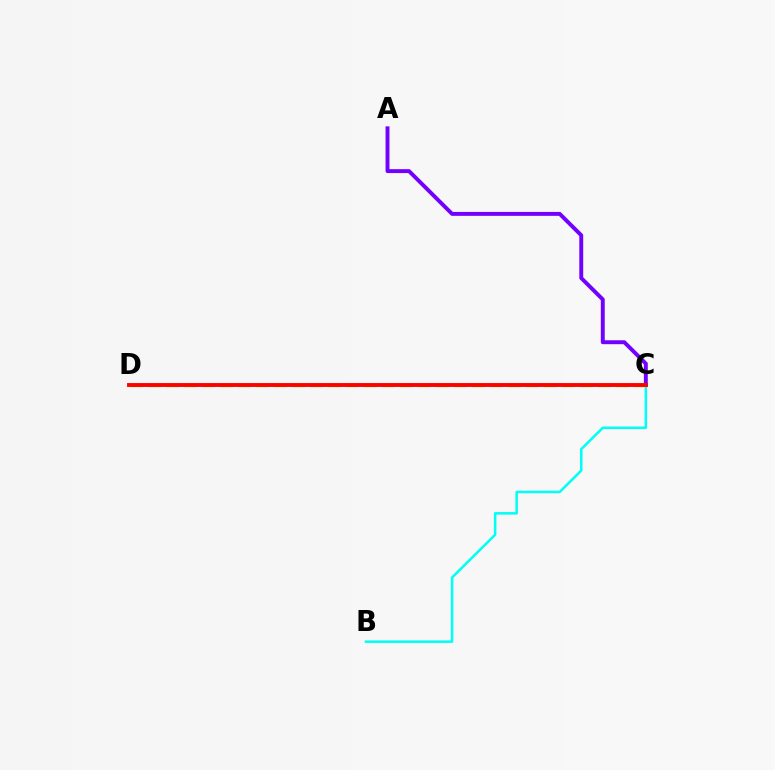{('B', 'C'): [{'color': '#00fff6', 'line_style': 'solid', 'thickness': 1.82}], ('A', 'C'): [{'color': '#7200ff', 'line_style': 'solid', 'thickness': 2.82}], ('C', 'D'): [{'color': '#84ff00', 'line_style': 'dashed', 'thickness': 2.44}, {'color': '#ff0000', 'line_style': 'solid', 'thickness': 2.79}]}